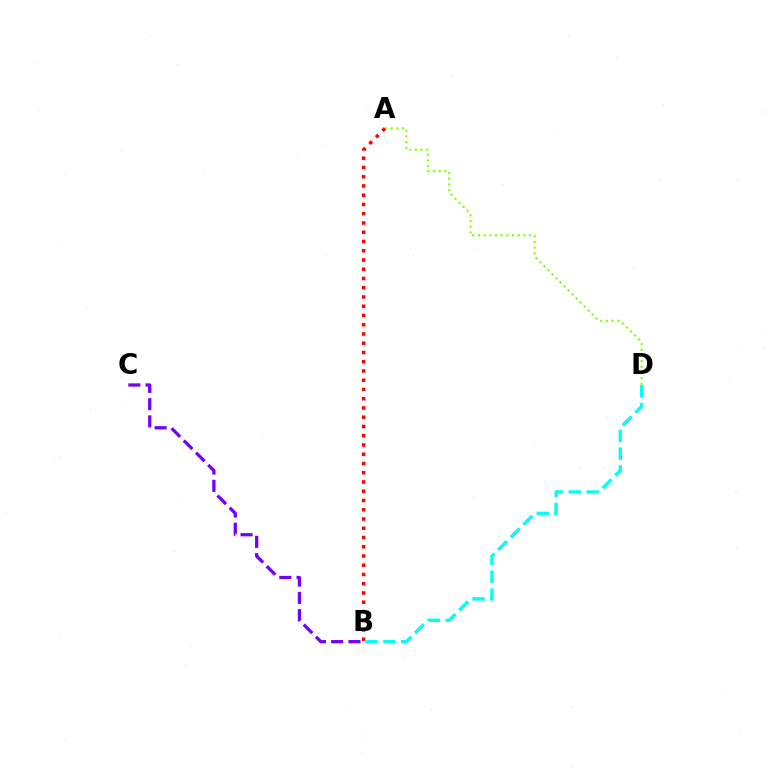{('A', 'B'): [{'color': '#ff0000', 'line_style': 'dotted', 'thickness': 2.51}], ('A', 'D'): [{'color': '#84ff00', 'line_style': 'dotted', 'thickness': 1.54}], ('B', 'D'): [{'color': '#00fff6', 'line_style': 'dashed', 'thickness': 2.42}], ('B', 'C'): [{'color': '#7200ff', 'line_style': 'dashed', 'thickness': 2.34}]}